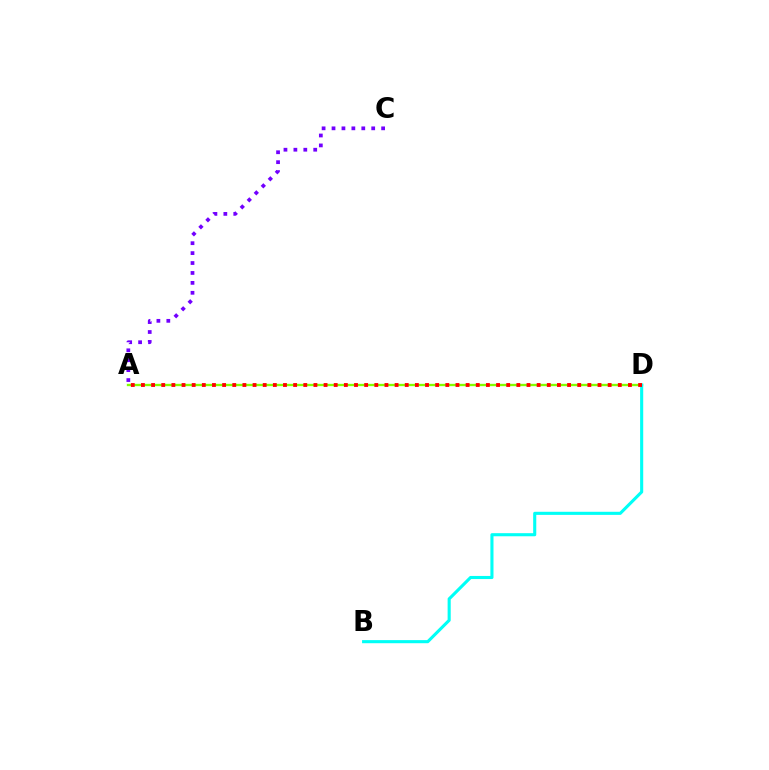{('A', 'D'): [{'color': '#84ff00', 'line_style': 'solid', 'thickness': 1.68}, {'color': '#ff0000', 'line_style': 'dotted', 'thickness': 2.76}], ('B', 'D'): [{'color': '#00fff6', 'line_style': 'solid', 'thickness': 2.23}], ('A', 'C'): [{'color': '#7200ff', 'line_style': 'dotted', 'thickness': 2.7}]}